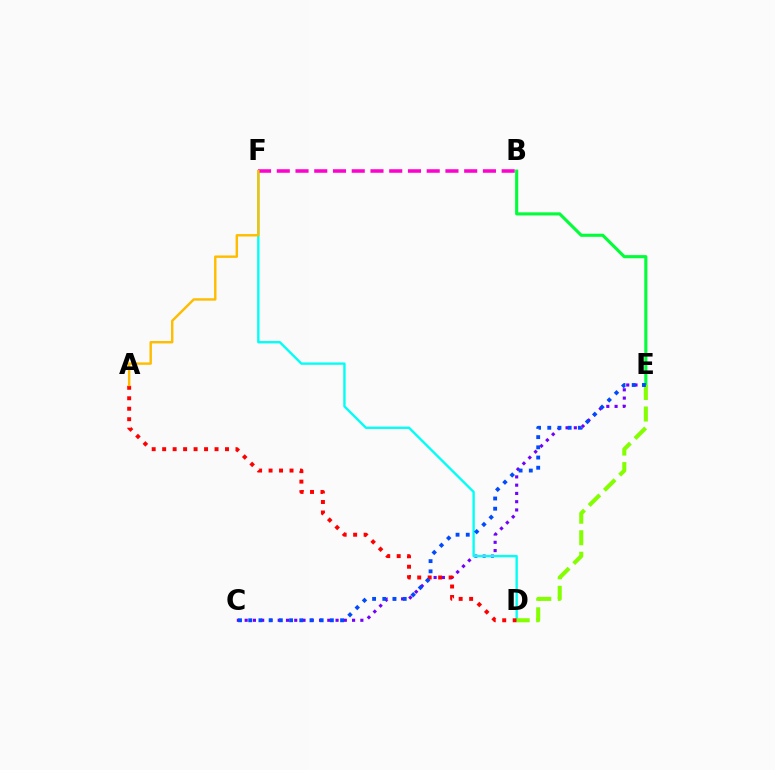{('C', 'E'): [{'color': '#7200ff', 'line_style': 'dotted', 'thickness': 2.25}, {'color': '#004bff', 'line_style': 'dotted', 'thickness': 2.77}], ('B', 'E'): [{'color': '#00ff39', 'line_style': 'solid', 'thickness': 2.24}], ('D', 'F'): [{'color': '#00fff6', 'line_style': 'solid', 'thickness': 1.7}], ('B', 'F'): [{'color': '#ff00cf', 'line_style': 'dashed', 'thickness': 2.55}], ('A', 'D'): [{'color': '#ff0000', 'line_style': 'dotted', 'thickness': 2.85}], ('D', 'E'): [{'color': '#84ff00', 'line_style': 'dashed', 'thickness': 2.92}], ('A', 'F'): [{'color': '#ffbd00', 'line_style': 'solid', 'thickness': 1.75}]}